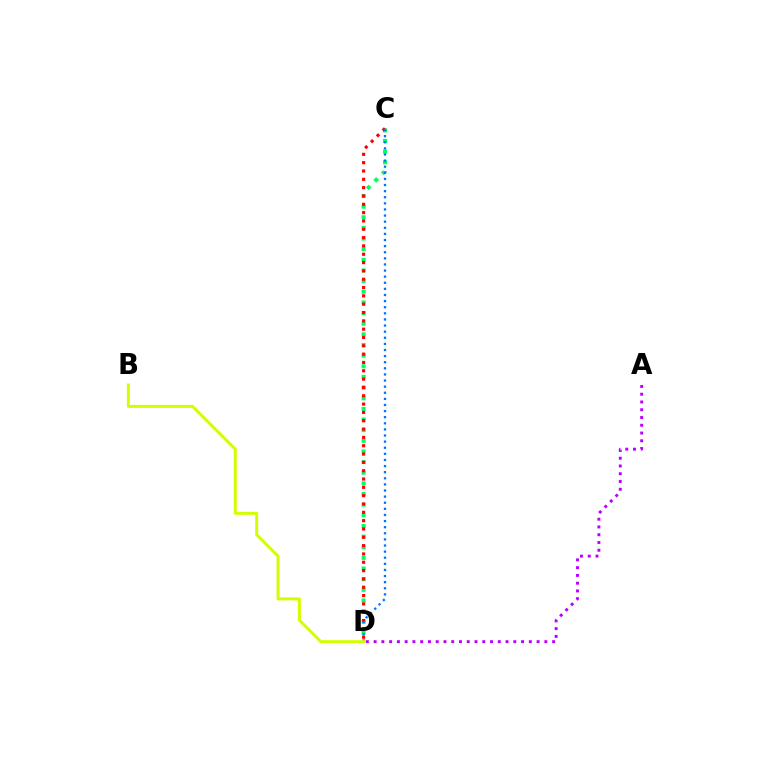{('C', 'D'): [{'color': '#00ff5c', 'line_style': 'dotted', 'thickness': 2.89}, {'color': '#ff0000', 'line_style': 'dotted', 'thickness': 2.26}, {'color': '#0074ff', 'line_style': 'dotted', 'thickness': 1.66}], ('A', 'D'): [{'color': '#b900ff', 'line_style': 'dotted', 'thickness': 2.11}], ('B', 'D'): [{'color': '#d1ff00', 'line_style': 'solid', 'thickness': 2.14}]}